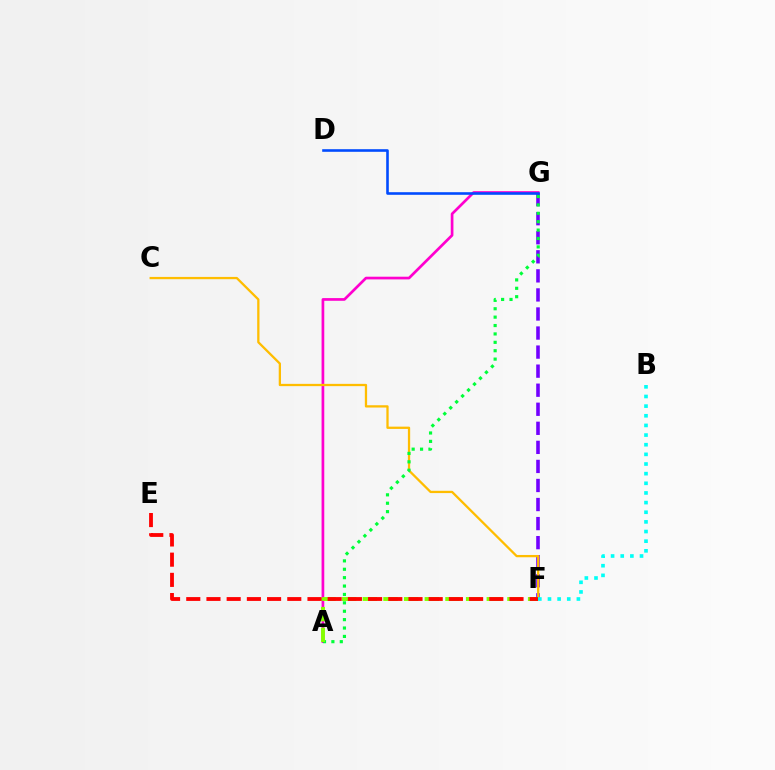{('F', 'G'): [{'color': '#7200ff', 'line_style': 'dashed', 'thickness': 2.59}], ('A', 'G'): [{'color': '#ff00cf', 'line_style': 'solid', 'thickness': 1.94}, {'color': '#00ff39', 'line_style': 'dotted', 'thickness': 2.28}], ('C', 'F'): [{'color': '#ffbd00', 'line_style': 'solid', 'thickness': 1.64}], ('A', 'F'): [{'color': '#84ff00', 'line_style': 'dashed', 'thickness': 2.81}], ('B', 'F'): [{'color': '#00fff6', 'line_style': 'dotted', 'thickness': 2.62}], ('E', 'F'): [{'color': '#ff0000', 'line_style': 'dashed', 'thickness': 2.74}], ('D', 'G'): [{'color': '#004bff', 'line_style': 'solid', 'thickness': 1.87}]}